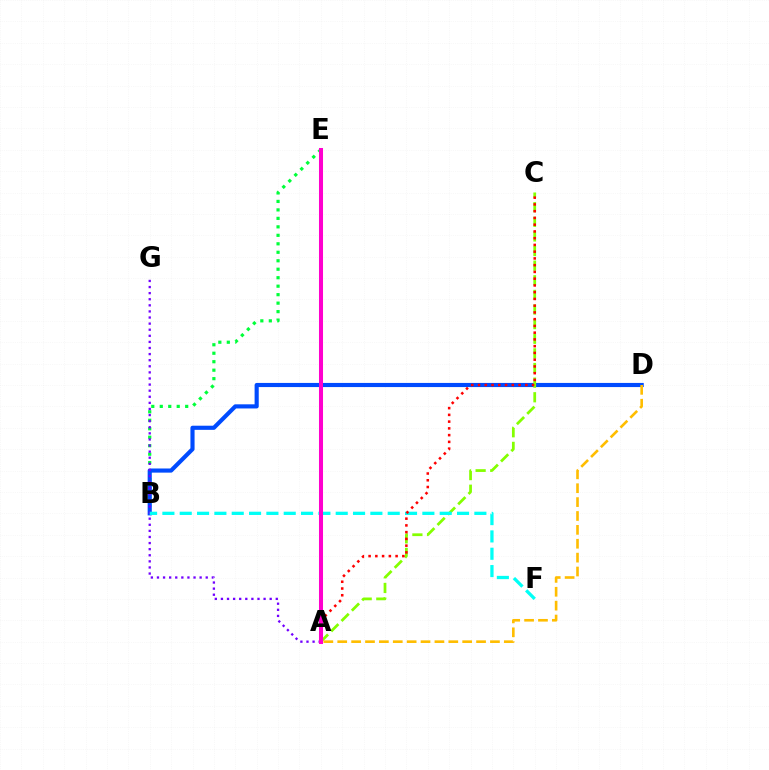{('B', 'E'): [{'color': '#00ff39', 'line_style': 'dotted', 'thickness': 2.3}], ('B', 'D'): [{'color': '#004bff', 'line_style': 'solid', 'thickness': 2.98}], ('A', 'G'): [{'color': '#7200ff', 'line_style': 'dotted', 'thickness': 1.66}], ('A', 'C'): [{'color': '#84ff00', 'line_style': 'dashed', 'thickness': 1.99}, {'color': '#ff0000', 'line_style': 'dotted', 'thickness': 1.83}], ('B', 'F'): [{'color': '#00fff6', 'line_style': 'dashed', 'thickness': 2.35}], ('A', 'E'): [{'color': '#ff00cf', 'line_style': 'solid', 'thickness': 2.9}], ('A', 'D'): [{'color': '#ffbd00', 'line_style': 'dashed', 'thickness': 1.89}]}